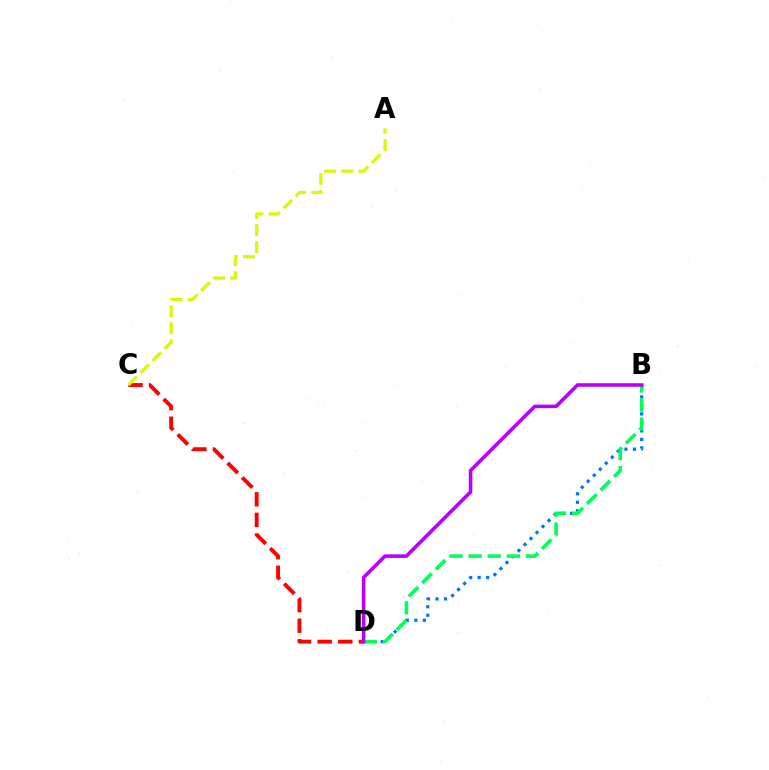{('C', 'D'): [{'color': '#ff0000', 'line_style': 'dashed', 'thickness': 2.8}], ('B', 'D'): [{'color': '#0074ff', 'line_style': 'dotted', 'thickness': 2.31}, {'color': '#00ff5c', 'line_style': 'dashed', 'thickness': 2.6}, {'color': '#b900ff', 'line_style': 'solid', 'thickness': 2.56}], ('A', 'C'): [{'color': '#d1ff00', 'line_style': 'dashed', 'thickness': 2.33}]}